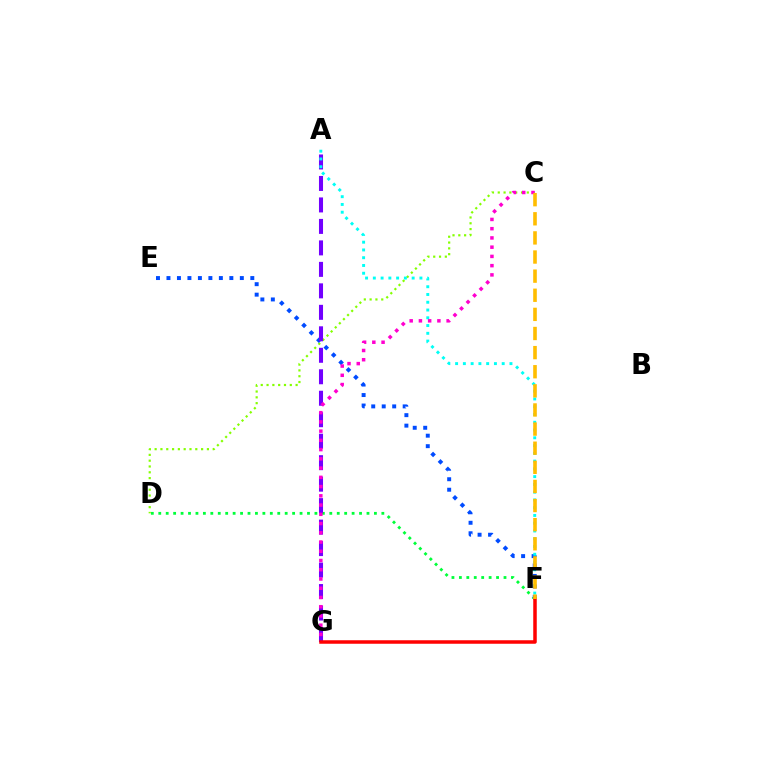{('D', 'F'): [{'color': '#00ff39', 'line_style': 'dotted', 'thickness': 2.02}], ('C', 'D'): [{'color': '#84ff00', 'line_style': 'dotted', 'thickness': 1.58}], ('E', 'F'): [{'color': '#004bff', 'line_style': 'dotted', 'thickness': 2.85}], ('A', 'G'): [{'color': '#7200ff', 'line_style': 'dashed', 'thickness': 2.92}], ('A', 'F'): [{'color': '#00fff6', 'line_style': 'dotted', 'thickness': 2.11}], ('C', 'G'): [{'color': '#ff00cf', 'line_style': 'dotted', 'thickness': 2.51}], ('F', 'G'): [{'color': '#ff0000', 'line_style': 'solid', 'thickness': 2.52}], ('C', 'F'): [{'color': '#ffbd00', 'line_style': 'dashed', 'thickness': 2.6}]}